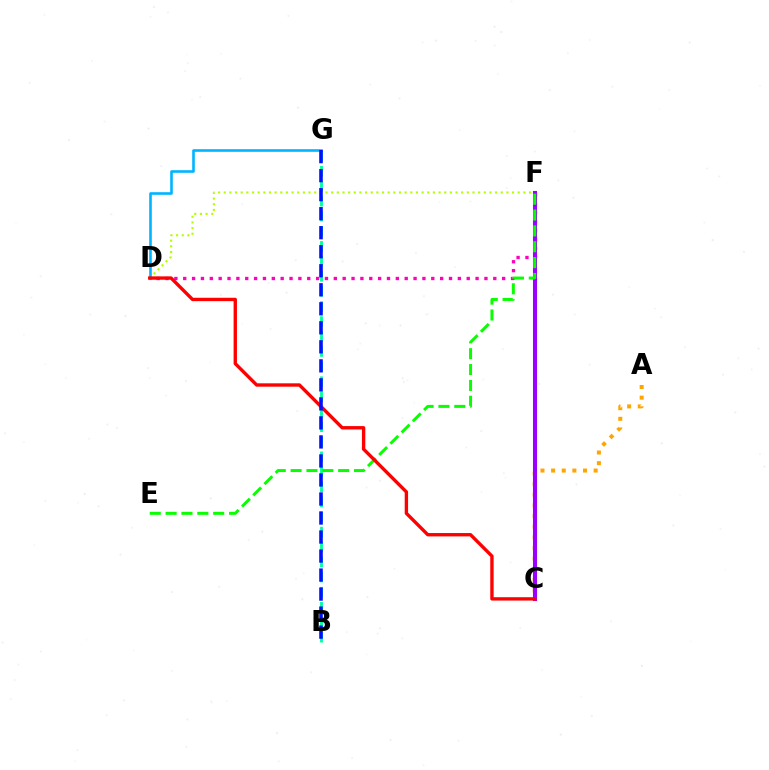{('D', 'F'): [{'color': '#b3ff00', 'line_style': 'dotted', 'thickness': 1.54}, {'color': '#ff00bd', 'line_style': 'dotted', 'thickness': 2.41}], ('B', 'G'): [{'color': '#00ff9d', 'line_style': 'dashed', 'thickness': 2.04}, {'color': '#0010ff', 'line_style': 'dashed', 'thickness': 2.58}], ('A', 'C'): [{'color': '#ffa500', 'line_style': 'dotted', 'thickness': 2.89}], ('C', 'F'): [{'color': '#9b00ff', 'line_style': 'solid', 'thickness': 2.93}], ('D', 'G'): [{'color': '#00b5ff', 'line_style': 'solid', 'thickness': 1.88}], ('E', 'F'): [{'color': '#08ff00', 'line_style': 'dashed', 'thickness': 2.15}], ('C', 'D'): [{'color': '#ff0000', 'line_style': 'solid', 'thickness': 2.42}]}